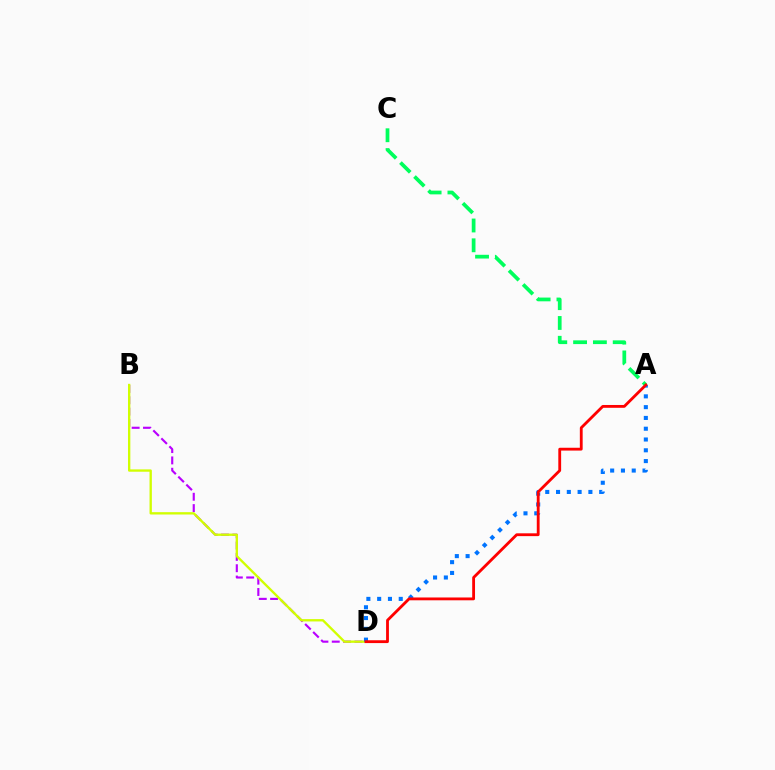{('B', 'D'): [{'color': '#b900ff', 'line_style': 'dashed', 'thickness': 1.54}, {'color': '#d1ff00', 'line_style': 'solid', 'thickness': 1.68}], ('A', 'D'): [{'color': '#0074ff', 'line_style': 'dotted', 'thickness': 2.93}, {'color': '#ff0000', 'line_style': 'solid', 'thickness': 2.03}], ('A', 'C'): [{'color': '#00ff5c', 'line_style': 'dashed', 'thickness': 2.69}]}